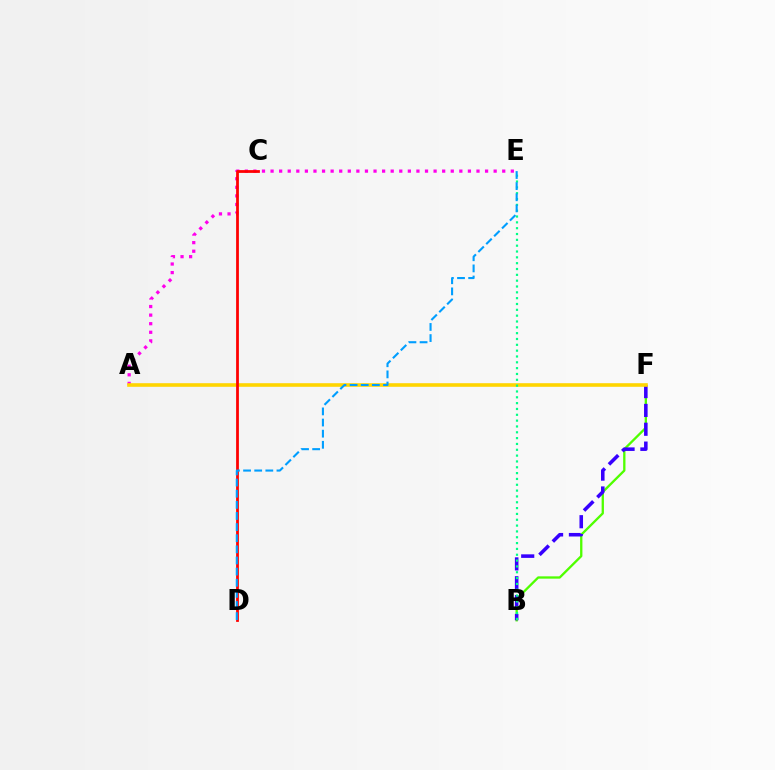{('A', 'E'): [{'color': '#ff00ed', 'line_style': 'dotted', 'thickness': 2.33}], ('B', 'F'): [{'color': '#4fff00', 'line_style': 'solid', 'thickness': 1.66}, {'color': '#3700ff', 'line_style': 'dashed', 'thickness': 2.56}], ('A', 'F'): [{'color': '#ffd500', 'line_style': 'solid', 'thickness': 2.59}], ('B', 'E'): [{'color': '#00ff86', 'line_style': 'dotted', 'thickness': 1.58}], ('C', 'D'): [{'color': '#ff0000', 'line_style': 'solid', 'thickness': 2.0}], ('D', 'E'): [{'color': '#009eff', 'line_style': 'dashed', 'thickness': 1.51}]}